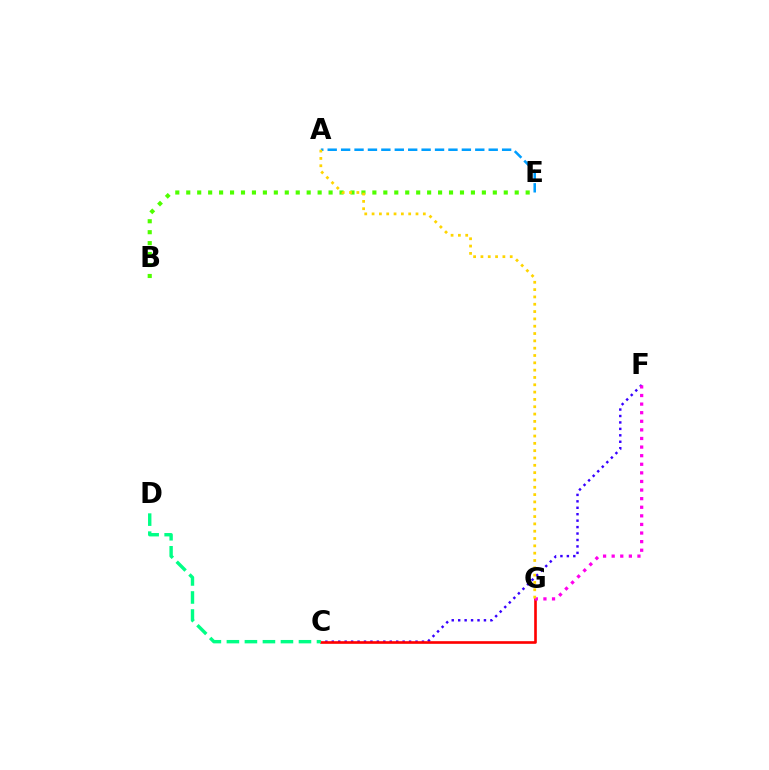{('C', 'F'): [{'color': '#3700ff', 'line_style': 'dotted', 'thickness': 1.75}], ('C', 'G'): [{'color': '#ff0000', 'line_style': 'solid', 'thickness': 1.9}], ('B', 'E'): [{'color': '#4fff00', 'line_style': 'dotted', 'thickness': 2.97}], ('C', 'D'): [{'color': '#00ff86', 'line_style': 'dashed', 'thickness': 2.45}], ('A', 'E'): [{'color': '#009eff', 'line_style': 'dashed', 'thickness': 1.82}], ('F', 'G'): [{'color': '#ff00ed', 'line_style': 'dotted', 'thickness': 2.34}], ('A', 'G'): [{'color': '#ffd500', 'line_style': 'dotted', 'thickness': 1.99}]}